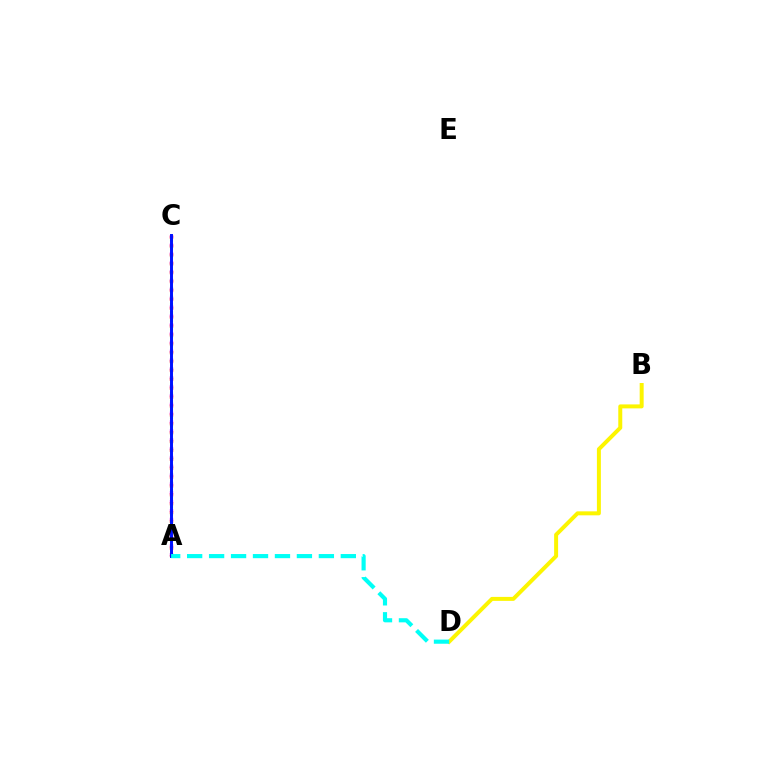{('A', 'C'): [{'color': '#ee00ff', 'line_style': 'dotted', 'thickness': 2.4}, {'color': '#ff0000', 'line_style': 'dotted', 'thickness': 2.41}, {'color': '#08ff00', 'line_style': 'dotted', 'thickness': 2.2}, {'color': '#0010ff', 'line_style': 'solid', 'thickness': 2.13}], ('B', 'D'): [{'color': '#fcf500', 'line_style': 'solid', 'thickness': 2.86}], ('A', 'D'): [{'color': '#00fff6', 'line_style': 'dashed', 'thickness': 2.98}]}